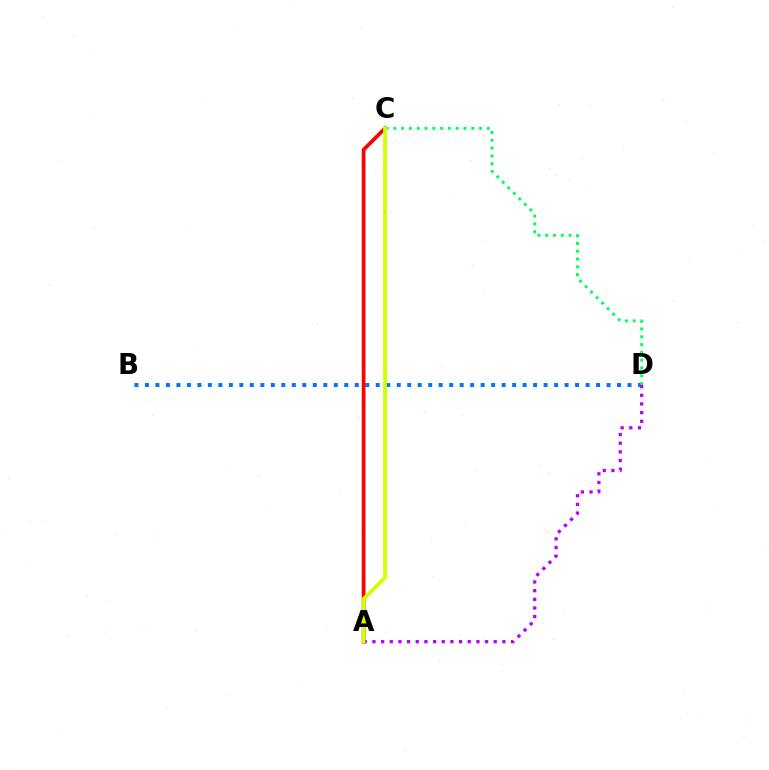{('B', 'D'): [{'color': '#0074ff', 'line_style': 'dotted', 'thickness': 2.85}], ('A', 'C'): [{'color': '#ff0000', 'line_style': 'solid', 'thickness': 2.69}, {'color': '#d1ff00', 'line_style': 'solid', 'thickness': 2.7}], ('C', 'D'): [{'color': '#00ff5c', 'line_style': 'dotted', 'thickness': 2.12}], ('A', 'D'): [{'color': '#b900ff', 'line_style': 'dotted', 'thickness': 2.35}]}